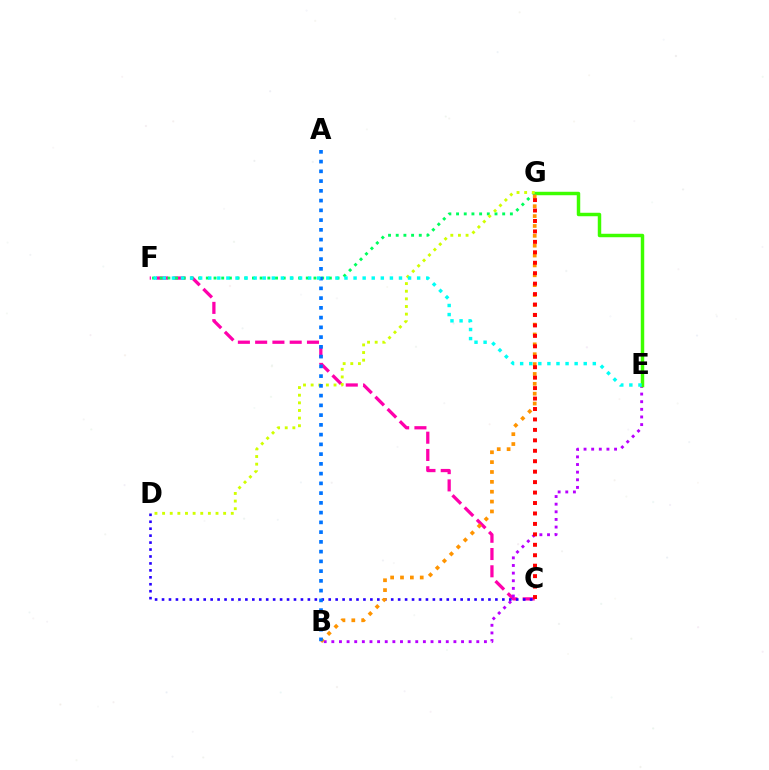{('C', 'F'): [{'color': '#ff00ac', 'line_style': 'dashed', 'thickness': 2.35}], ('B', 'E'): [{'color': '#b900ff', 'line_style': 'dotted', 'thickness': 2.07}], ('E', 'G'): [{'color': '#3dff00', 'line_style': 'solid', 'thickness': 2.49}], ('F', 'G'): [{'color': '#00ff5c', 'line_style': 'dotted', 'thickness': 2.09}], ('C', 'D'): [{'color': '#2500ff', 'line_style': 'dotted', 'thickness': 1.89}], ('B', 'G'): [{'color': '#ff9400', 'line_style': 'dotted', 'thickness': 2.68}], ('D', 'G'): [{'color': '#d1ff00', 'line_style': 'dotted', 'thickness': 2.07}], ('A', 'B'): [{'color': '#0074ff', 'line_style': 'dotted', 'thickness': 2.65}], ('E', 'F'): [{'color': '#00fff6', 'line_style': 'dotted', 'thickness': 2.47}], ('C', 'G'): [{'color': '#ff0000', 'line_style': 'dotted', 'thickness': 2.84}]}